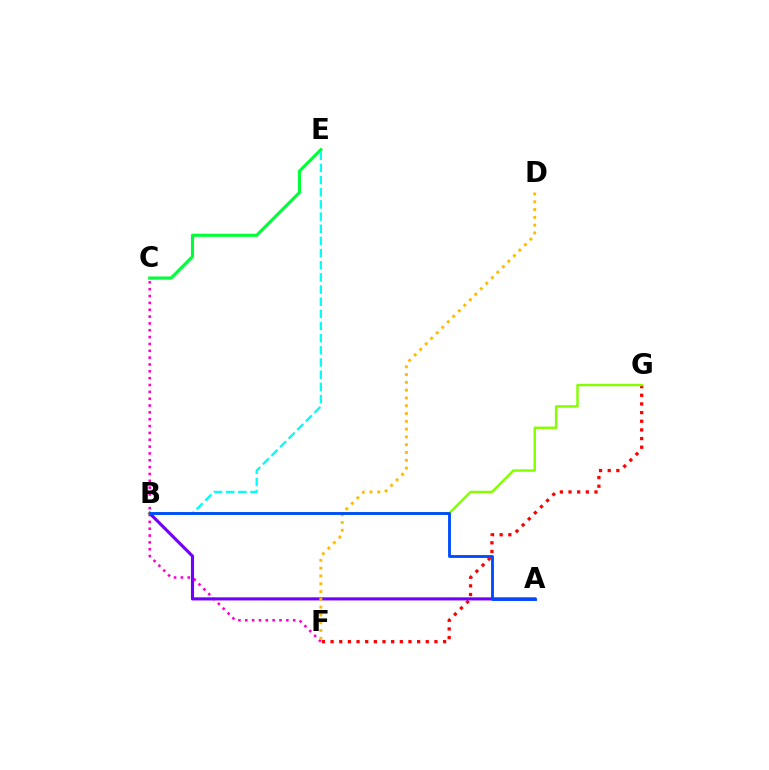{('F', 'G'): [{'color': '#ff0000', 'line_style': 'dotted', 'thickness': 2.35}], ('C', 'F'): [{'color': '#ff00cf', 'line_style': 'dotted', 'thickness': 1.86}], ('A', 'B'): [{'color': '#7200ff', 'line_style': 'solid', 'thickness': 2.24}, {'color': '#004bff', 'line_style': 'solid', 'thickness': 2.05}], ('B', 'G'): [{'color': '#84ff00', 'line_style': 'solid', 'thickness': 1.74}], ('C', 'E'): [{'color': '#00ff39', 'line_style': 'solid', 'thickness': 2.26}], ('D', 'F'): [{'color': '#ffbd00', 'line_style': 'dotted', 'thickness': 2.12}], ('B', 'E'): [{'color': '#00fff6', 'line_style': 'dashed', 'thickness': 1.65}]}